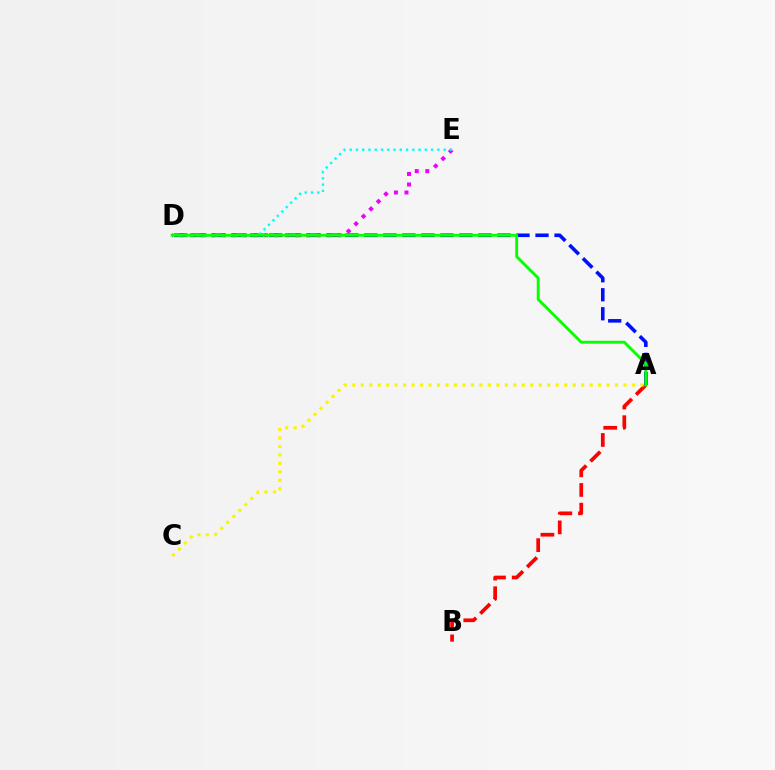{('A', 'B'): [{'color': '#ff0000', 'line_style': 'dashed', 'thickness': 2.67}], ('A', 'D'): [{'color': '#0010ff', 'line_style': 'dashed', 'thickness': 2.58}, {'color': '#08ff00', 'line_style': 'solid', 'thickness': 2.1}], ('D', 'E'): [{'color': '#ee00ff', 'line_style': 'dotted', 'thickness': 2.87}, {'color': '#00fff6', 'line_style': 'dotted', 'thickness': 1.7}], ('A', 'C'): [{'color': '#fcf500', 'line_style': 'dotted', 'thickness': 2.3}]}